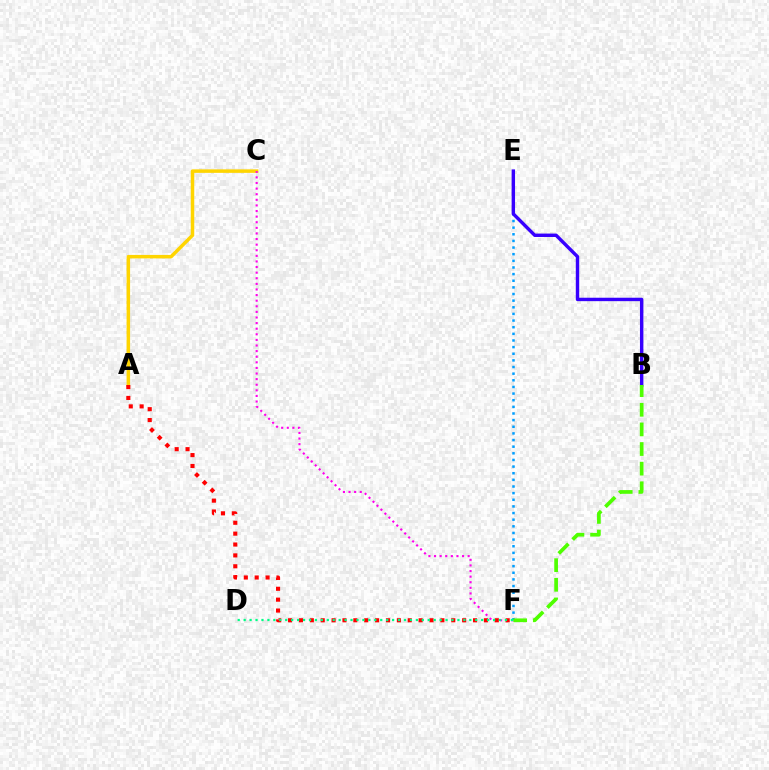{('A', 'C'): [{'color': '#ffd500', 'line_style': 'solid', 'thickness': 2.52}], ('C', 'F'): [{'color': '#ff00ed', 'line_style': 'dotted', 'thickness': 1.52}], ('E', 'F'): [{'color': '#009eff', 'line_style': 'dotted', 'thickness': 1.8}], ('B', 'E'): [{'color': '#3700ff', 'line_style': 'solid', 'thickness': 2.46}], ('B', 'F'): [{'color': '#4fff00', 'line_style': 'dashed', 'thickness': 2.67}], ('A', 'F'): [{'color': '#ff0000', 'line_style': 'dotted', 'thickness': 2.96}], ('D', 'F'): [{'color': '#00ff86', 'line_style': 'dotted', 'thickness': 1.61}]}